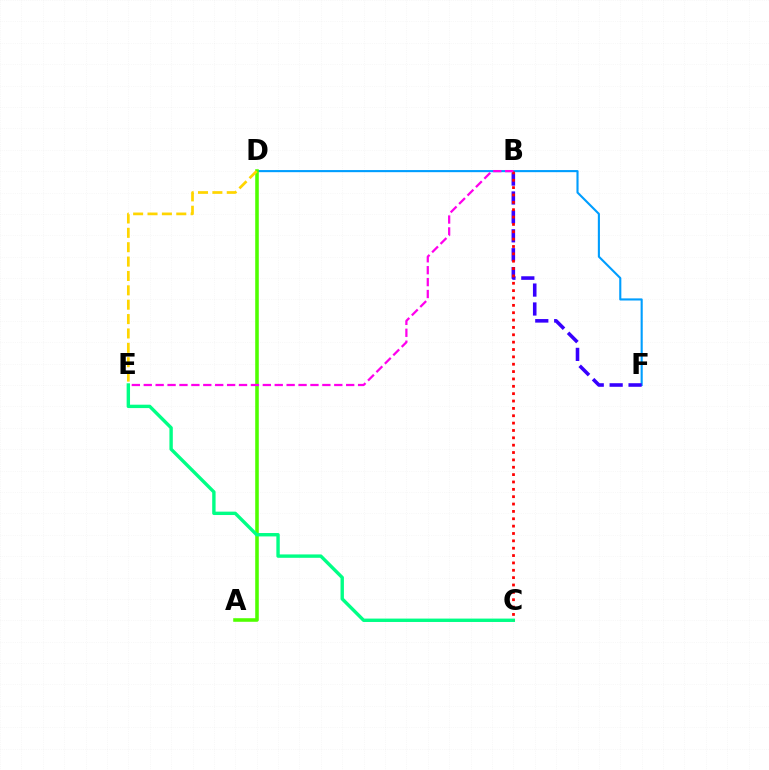{('D', 'F'): [{'color': '#009eff', 'line_style': 'solid', 'thickness': 1.52}], ('A', 'D'): [{'color': '#4fff00', 'line_style': 'solid', 'thickness': 2.57}], ('C', 'E'): [{'color': '#00ff86', 'line_style': 'solid', 'thickness': 2.44}], ('B', 'F'): [{'color': '#3700ff', 'line_style': 'dashed', 'thickness': 2.57}], ('B', 'C'): [{'color': '#ff0000', 'line_style': 'dotted', 'thickness': 2.0}], ('D', 'E'): [{'color': '#ffd500', 'line_style': 'dashed', 'thickness': 1.95}], ('B', 'E'): [{'color': '#ff00ed', 'line_style': 'dashed', 'thickness': 1.62}]}